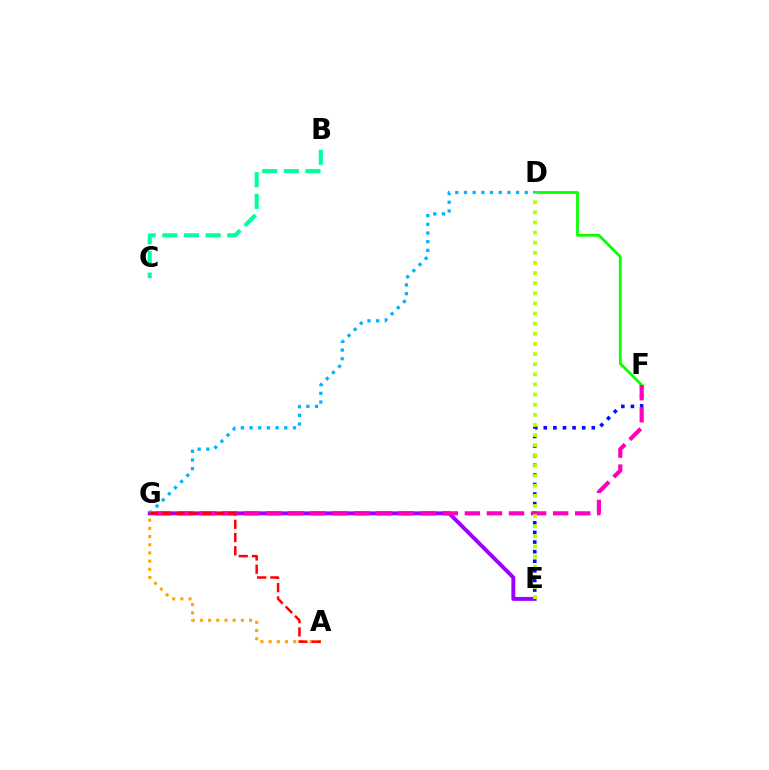{('E', 'G'): [{'color': '#9b00ff', 'line_style': 'solid', 'thickness': 2.82}], ('B', 'C'): [{'color': '#00ff9d', 'line_style': 'dashed', 'thickness': 2.94}], ('E', 'F'): [{'color': '#0010ff', 'line_style': 'dotted', 'thickness': 2.61}], ('A', 'G'): [{'color': '#ffa500', 'line_style': 'dotted', 'thickness': 2.23}, {'color': '#ff0000', 'line_style': 'dashed', 'thickness': 1.8}], ('D', 'F'): [{'color': '#08ff00', 'line_style': 'solid', 'thickness': 2.01}], ('D', 'G'): [{'color': '#00b5ff', 'line_style': 'dotted', 'thickness': 2.36}], ('F', 'G'): [{'color': '#ff00bd', 'line_style': 'dashed', 'thickness': 3.0}], ('D', 'E'): [{'color': '#b3ff00', 'line_style': 'dotted', 'thickness': 2.75}]}